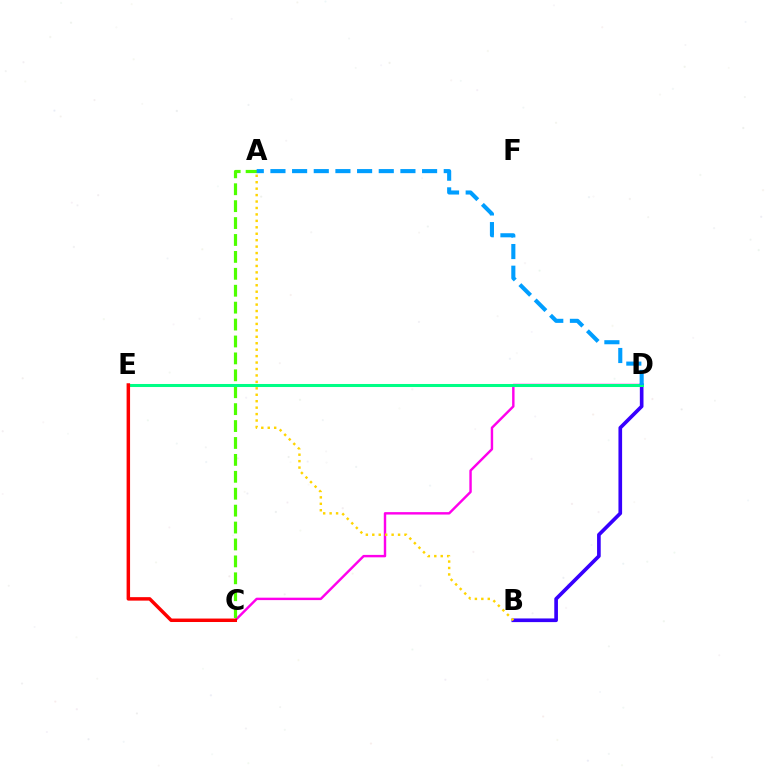{('C', 'D'): [{'color': '#ff00ed', 'line_style': 'solid', 'thickness': 1.75}], ('A', 'C'): [{'color': '#4fff00', 'line_style': 'dashed', 'thickness': 2.3}], ('B', 'D'): [{'color': '#3700ff', 'line_style': 'solid', 'thickness': 2.63}], ('D', 'E'): [{'color': '#00ff86', 'line_style': 'solid', 'thickness': 2.19}], ('A', 'B'): [{'color': '#ffd500', 'line_style': 'dotted', 'thickness': 1.75}], ('A', 'D'): [{'color': '#009eff', 'line_style': 'dashed', 'thickness': 2.94}], ('C', 'E'): [{'color': '#ff0000', 'line_style': 'solid', 'thickness': 2.5}]}